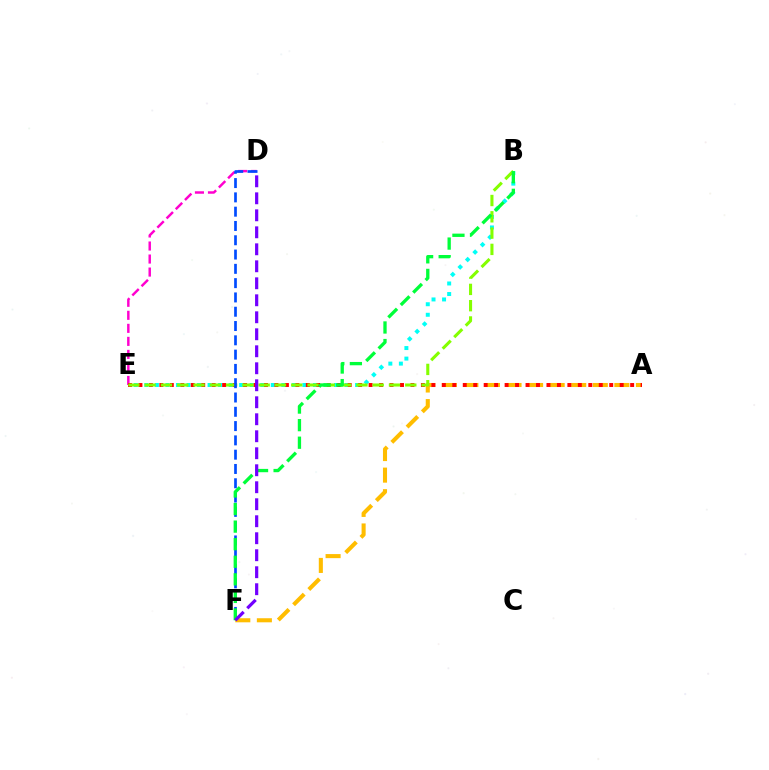{('D', 'E'): [{'color': '#ff00cf', 'line_style': 'dashed', 'thickness': 1.77}], ('A', 'F'): [{'color': '#ffbd00', 'line_style': 'dashed', 'thickness': 2.93}], ('B', 'E'): [{'color': '#00fff6', 'line_style': 'dotted', 'thickness': 2.86}, {'color': '#84ff00', 'line_style': 'dashed', 'thickness': 2.21}], ('A', 'E'): [{'color': '#ff0000', 'line_style': 'dotted', 'thickness': 2.84}], ('D', 'F'): [{'color': '#004bff', 'line_style': 'dashed', 'thickness': 1.94}, {'color': '#7200ff', 'line_style': 'dashed', 'thickness': 2.31}], ('B', 'F'): [{'color': '#00ff39', 'line_style': 'dashed', 'thickness': 2.39}]}